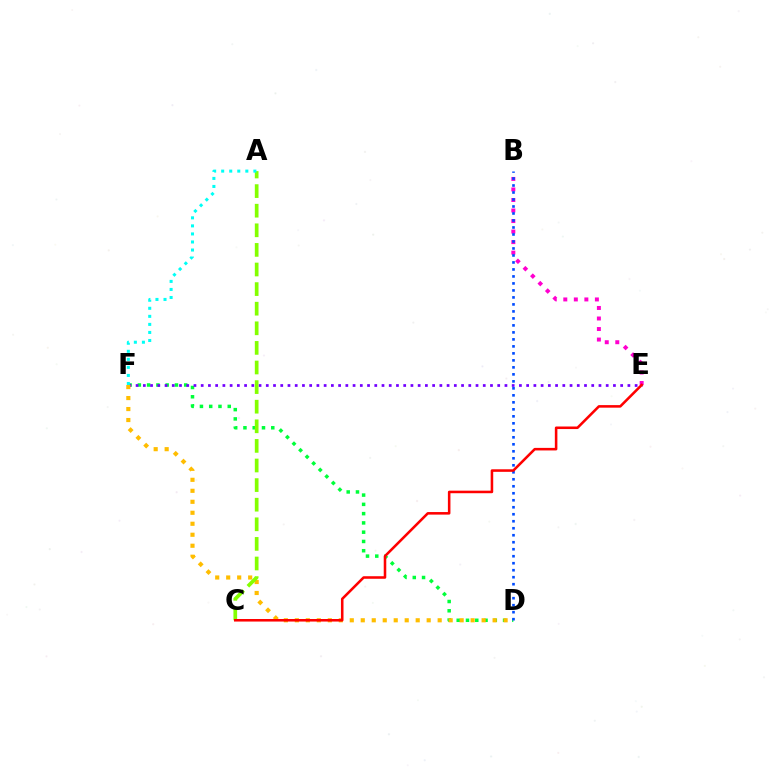{('B', 'E'): [{'color': '#ff00cf', 'line_style': 'dotted', 'thickness': 2.86}], ('D', 'F'): [{'color': '#00ff39', 'line_style': 'dotted', 'thickness': 2.52}, {'color': '#ffbd00', 'line_style': 'dotted', 'thickness': 2.99}], ('E', 'F'): [{'color': '#7200ff', 'line_style': 'dotted', 'thickness': 1.96}], ('B', 'D'): [{'color': '#004bff', 'line_style': 'dotted', 'thickness': 1.9}], ('A', 'C'): [{'color': '#84ff00', 'line_style': 'dashed', 'thickness': 2.66}], ('A', 'F'): [{'color': '#00fff6', 'line_style': 'dotted', 'thickness': 2.19}], ('C', 'E'): [{'color': '#ff0000', 'line_style': 'solid', 'thickness': 1.84}]}